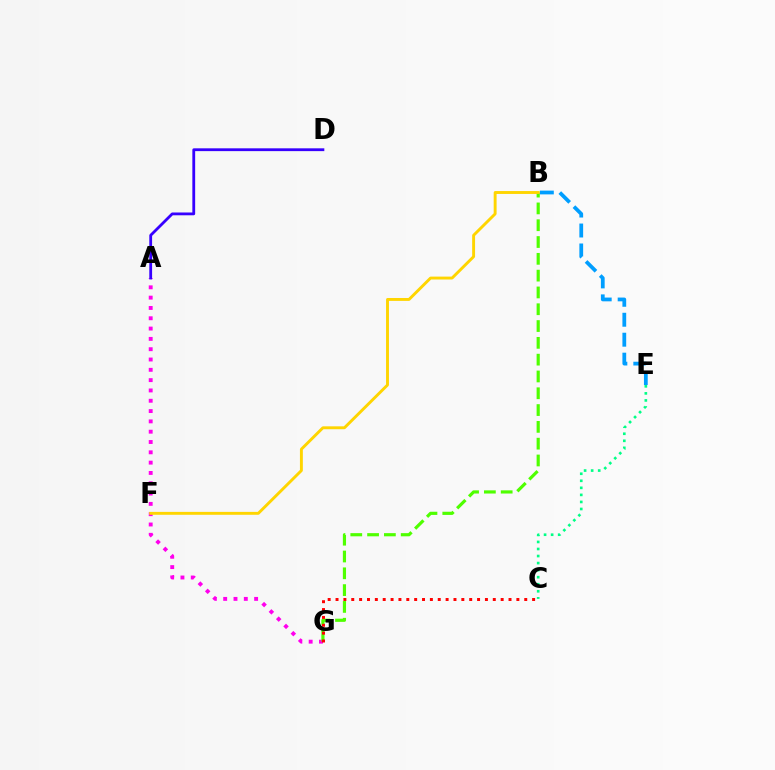{('A', 'G'): [{'color': '#ff00ed', 'line_style': 'dotted', 'thickness': 2.8}], ('C', 'E'): [{'color': '#00ff86', 'line_style': 'dotted', 'thickness': 1.91}], ('B', 'G'): [{'color': '#4fff00', 'line_style': 'dashed', 'thickness': 2.28}], ('B', 'E'): [{'color': '#009eff', 'line_style': 'dashed', 'thickness': 2.71}], ('A', 'D'): [{'color': '#3700ff', 'line_style': 'solid', 'thickness': 2.02}], ('C', 'G'): [{'color': '#ff0000', 'line_style': 'dotted', 'thickness': 2.14}], ('B', 'F'): [{'color': '#ffd500', 'line_style': 'solid', 'thickness': 2.09}]}